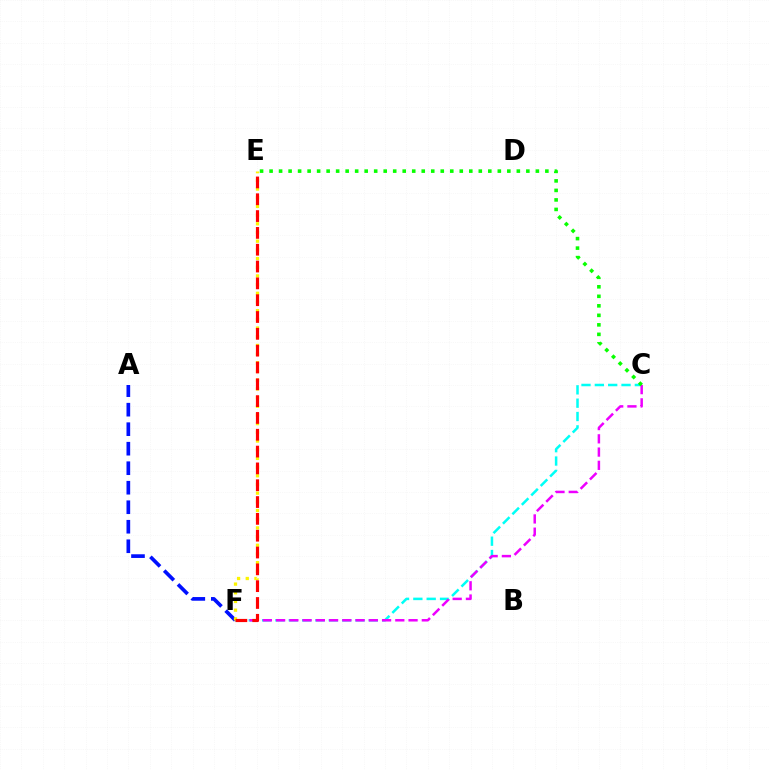{('A', 'F'): [{'color': '#0010ff', 'line_style': 'dashed', 'thickness': 2.65}], ('C', 'F'): [{'color': '#00fff6', 'line_style': 'dashed', 'thickness': 1.81}, {'color': '#ee00ff', 'line_style': 'dashed', 'thickness': 1.8}], ('E', 'F'): [{'color': '#fcf500', 'line_style': 'dotted', 'thickness': 2.36}, {'color': '#ff0000', 'line_style': 'dashed', 'thickness': 2.29}], ('C', 'E'): [{'color': '#08ff00', 'line_style': 'dotted', 'thickness': 2.58}]}